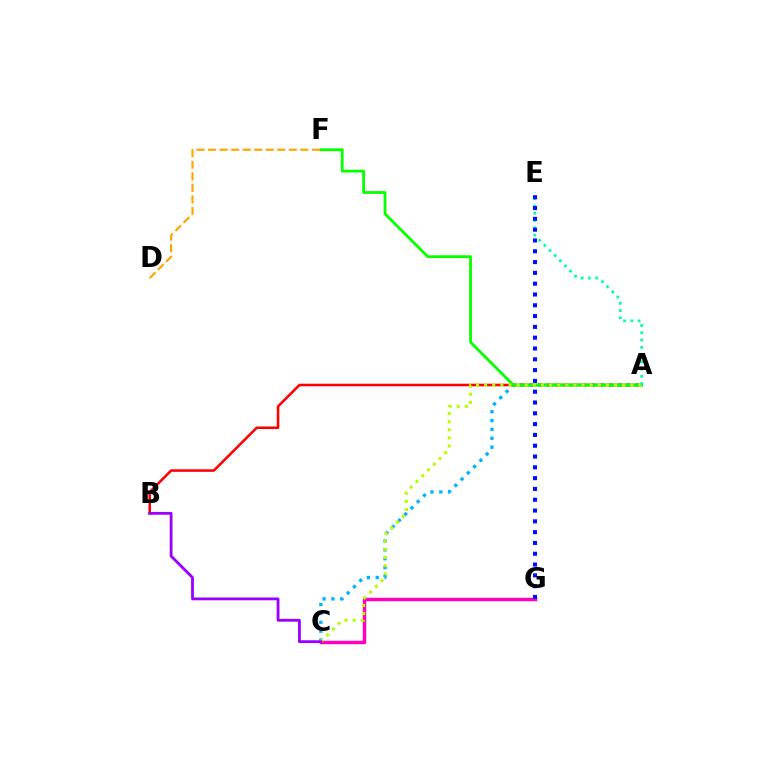{('C', 'G'): [{'color': '#ff00bd', 'line_style': 'solid', 'thickness': 2.49}], ('A', 'C'): [{'color': '#00b5ff', 'line_style': 'dotted', 'thickness': 2.41}, {'color': '#b3ff00', 'line_style': 'dotted', 'thickness': 2.21}], ('A', 'B'): [{'color': '#ff0000', 'line_style': 'solid', 'thickness': 1.84}], ('A', 'F'): [{'color': '#08ff00', 'line_style': 'solid', 'thickness': 2.02}], ('B', 'C'): [{'color': '#9b00ff', 'line_style': 'solid', 'thickness': 2.03}], ('D', 'F'): [{'color': '#ffa500', 'line_style': 'dashed', 'thickness': 1.57}], ('A', 'E'): [{'color': '#00ff9d', 'line_style': 'dotted', 'thickness': 1.97}], ('E', 'G'): [{'color': '#0010ff', 'line_style': 'dotted', 'thickness': 2.94}]}